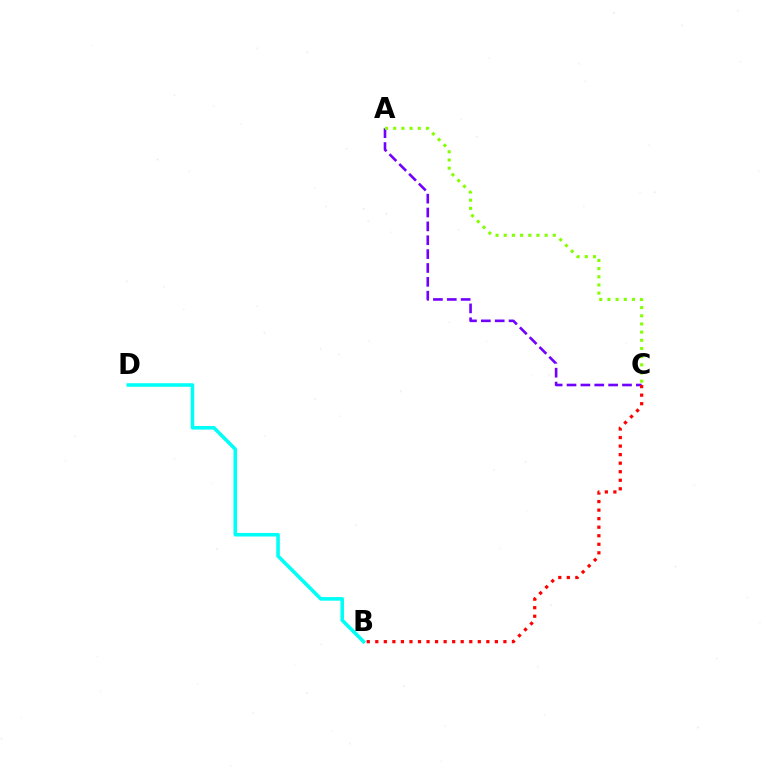{('A', 'C'): [{'color': '#7200ff', 'line_style': 'dashed', 'thickness': 1.88}, {'color': '#84ff00', 'line_style': 'dotted', 'thickness': 2.22}], ('B', 'C'): [{'color': '#ff0000', 'line_style': 'dotted', 'thickness': 2.32}], ('B', 'D'): [{'color': '#00fff6', 'line_style': 'solid', 'thickness': 2.58}]}